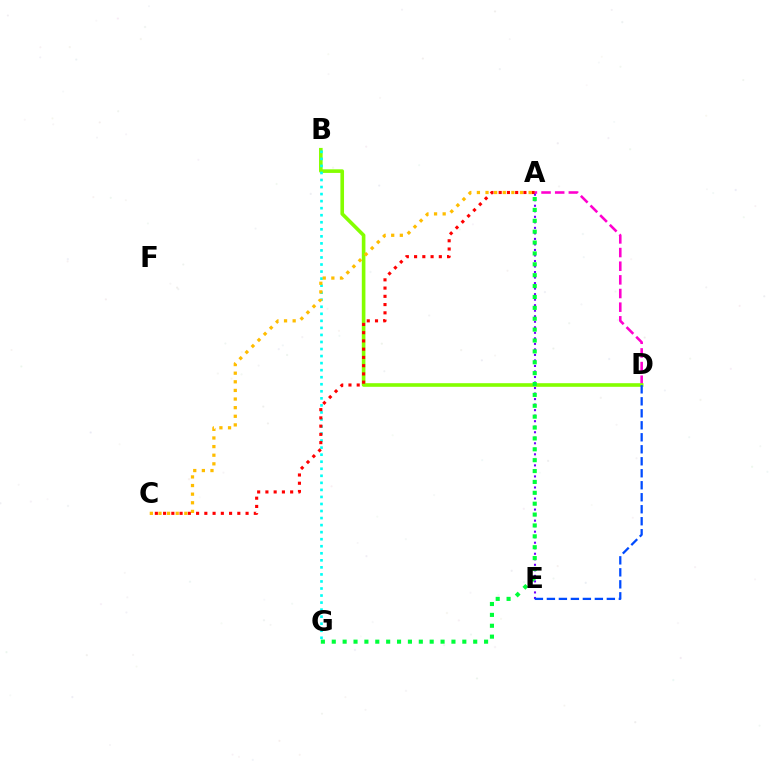{('A', 'D'): [{'color': '#ff00cf', 'line_style': 'dashed', 'thickness': 1.85}], ('A', 'E'): [{'color': '#7200ff', 'line_style': 'dotted', 'thickness': 1.5}], ('B', 'D'): [{'color': '#84ff00', 'line_style': 'solid', 'thickness': 2.6}], ('B', 'G'): [{'color': '#00fff6', 'line_style': 'dotted', 'thickness': 1.91}], ('A', 'C'): [{'color': '#ff0000', 'line_style': 'dotted', 'thickness': 2.24}, {'color': '#ffbd00', 'line_style': 'dotted', 'thickness': 2.34}], ('D', 'E'): [{'color': '#004bff', 'line_style': 'dashed', 'thickness': 1.63}], ('A', 'G'): [{'color': '#00ff39', 'line_style': 'dotted', 'thickness': 2.96}]}